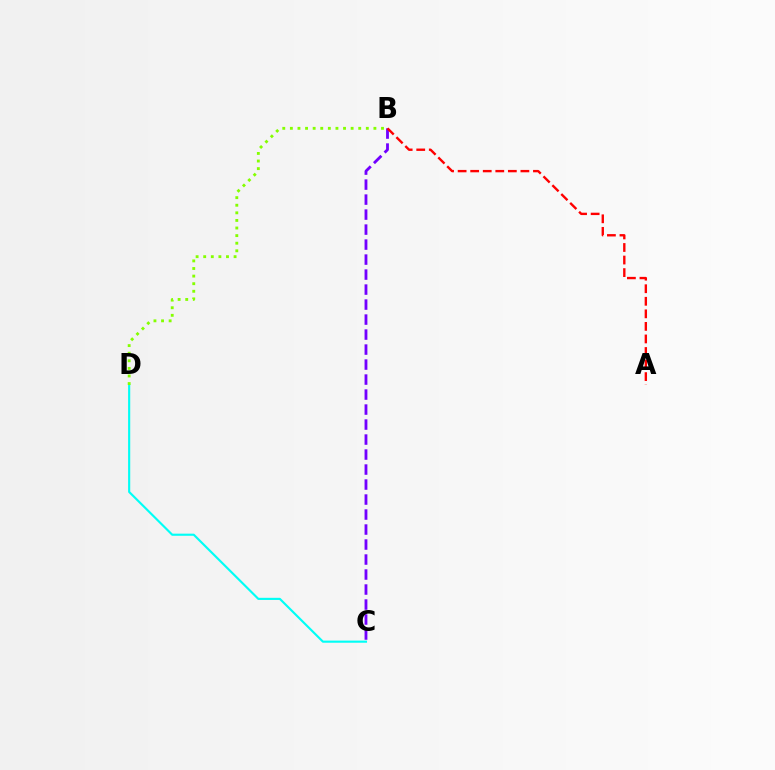{('B', 'C'): [{'color': '#7200ff', 'line_style': 'dashed', 'thickness': 2.04}], ('C', 'D'): [{'color': '#00fff6', 'line_style': 'solid', 'thickness': 1.54}], ('B', 'D'): [{'color': '#84ff00', 'line_style': 'dotted', 'thickness': 2.06}], ('A', 'B'): [{'color': '#ff0000', 'line_style': 'dashed', 'thickness': 1.71}]}